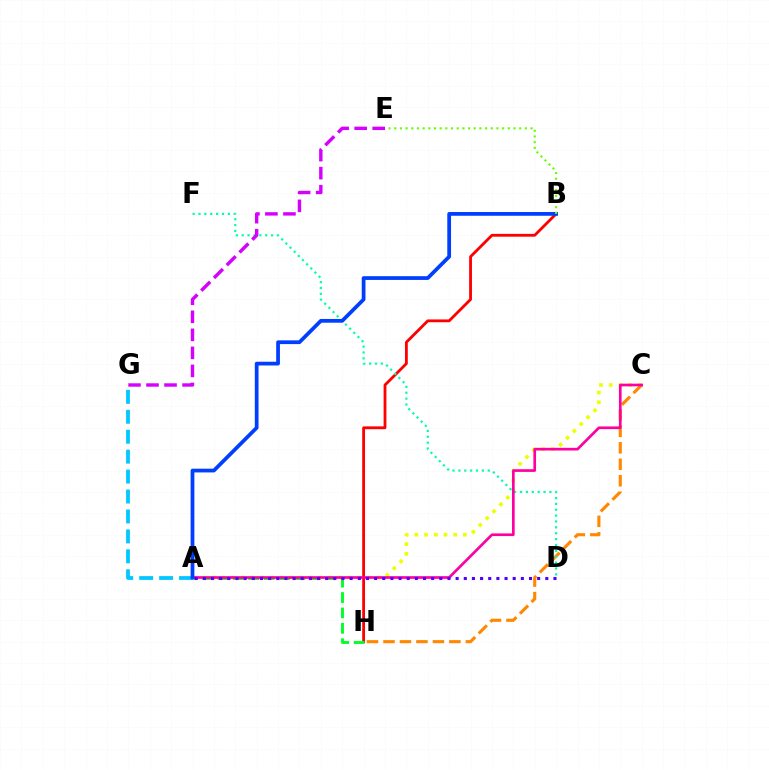{('A', 'C'): [{'color': '#eeff00', 'line_style': 'dotted', 'thickness': 2.64}, {'color': '#ff00a0', 'line_style': 'solid', 'thickness': 1.93}], ('C', 'H'): [{'color': '#ff8800', 'line_style': 'dashed', 'thickness': 2.24}], ('B', 'H'): [{'color': '#ff0000', 'line_style': 'solid', 'thickness': 2.02}], ('D', 'F'): [{'color': '#00ffaf', 'line_style': 'dotted', 'thickness': 1.6}], ('E', 'G'): [{'color': '#d600ff', 'line_style': 'dashed', 'thickness': 2.45}], ('A', 'H'): [{'color': '#00ff27', 'line_style': 'dashed', 'thickness': 2.09}], ('A', 'G'): [{'color': '#00c7ff', 'line_style': 'dashed', 'thickness': 2.71}], ('A', 'D'): [{'color': '#4f00ff', 'line_style': 'dotted', 'thickness': 2.22}], ('A', 'B'): [{'color': '#003fff', 'line_style': 'solid', 'thickness': 2.7}], ('B', 'E'): [{'color': '#66ff00', 'line_style': 'dotted', 'thickness': 1.54}]}